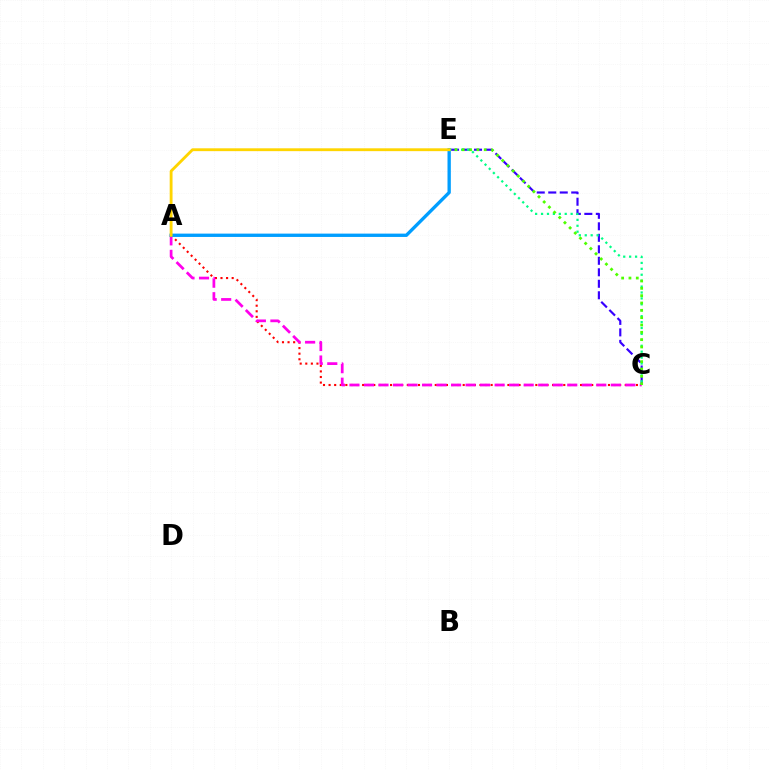{('A', 'C'): [{'color': '#ff0000', 'line_style': 'dotted', 'thickness': 1.52}, {'color': '#ff00ed', 'line_style': 'dashed', 'thickness': 1.97}], ('C', 'E'): [{'color': '#3700ff', 'line_style': 'dashed', 'thickness': 1.56}, {'color': '#00ff86', 'line_style': 'dotted', 'thickness': 1.61}, {'color': '#4fff00', 'line_style': 'dotted', 'thickness': 1.99}], ('A', 'E'): [{'color': '#009eff', 'line_style': 'solid', 'thickness': 2.4}, {'color': '#ffd500', 'line_style': 'solid', 'thickness': 2.05}]}